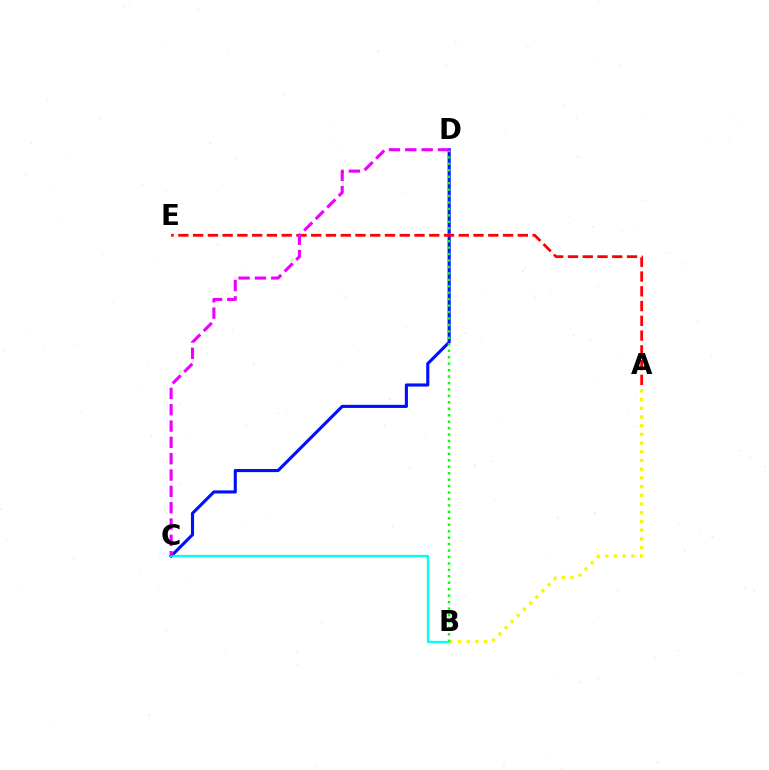{('A', 'B'): [{'color': '#fcf500', 'line_style': 'dotted', 'thickness': 2.36}], ('C', 'D'): [{'color': '#0010ff', 'line_style': 'solid', 'thickness': 2.24}, {'color': '#ee00ff', 'line_style': 'dashed', 'thickness': 2.22}], ('B', 'D'): [{'color': '#08ff00', 'line_style': 'dotted', 'thickness': 1.75}], ('B', 'C'): [{'color': '#00fff6', 'line_style': 'solid', 'thickness': 1.65}], ('A', 'E'): [{'color': '#ff0000', 'line_style': 'dashed', 'thickness': 2.0}]}